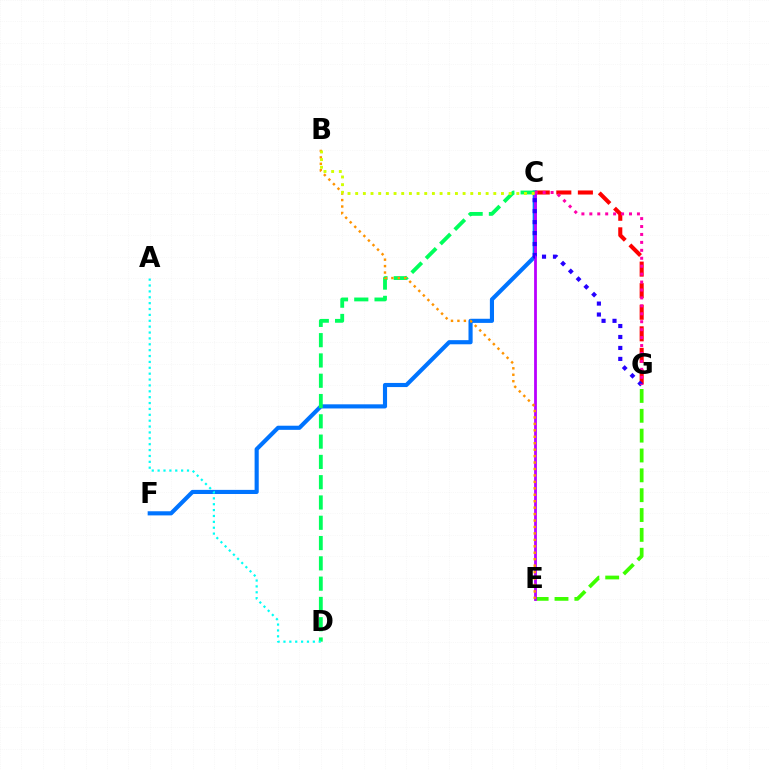{('E', 'G'): [{'color': '#3dff00', 'line_style': 'dashed', 'thickness': 2.7}], ('C', 'G'): [{'color': '#ff0000', 'line_style': 'dashed', 'thickness': 2.93}, {'color': '#2500ff', 'line_style': 'dotted', 'thickness': 2.98}, {'color': '#ff00ac', 'line_style': 'dotted', 'thickness': 2.16}], ('C', 'F'): [{'color': '#0074ff', 'line_style': 'solid', 'thickness': 2.97}], ('C', 'E'): [{'color': '#b900ff', 'line_style': 'solid', 'thickness': 2.01}], ('C', 'D'): [{'color': '#00ff5c', 'line_style': 'dashed', 'thickness': 2.76}], ('A', 'D'): [{'color': '#00fff6', 'line_style': 'dotted', 'thickness': 1.6}], ('B', 'E'): [{'color': '#ff9400', 'line_style': 'dotted', 'thickness': 1.75}], ('B', 'C'): [{'color': '#d1ff00', 'line_style': 'dotted', 'thickness': 2.08}]}